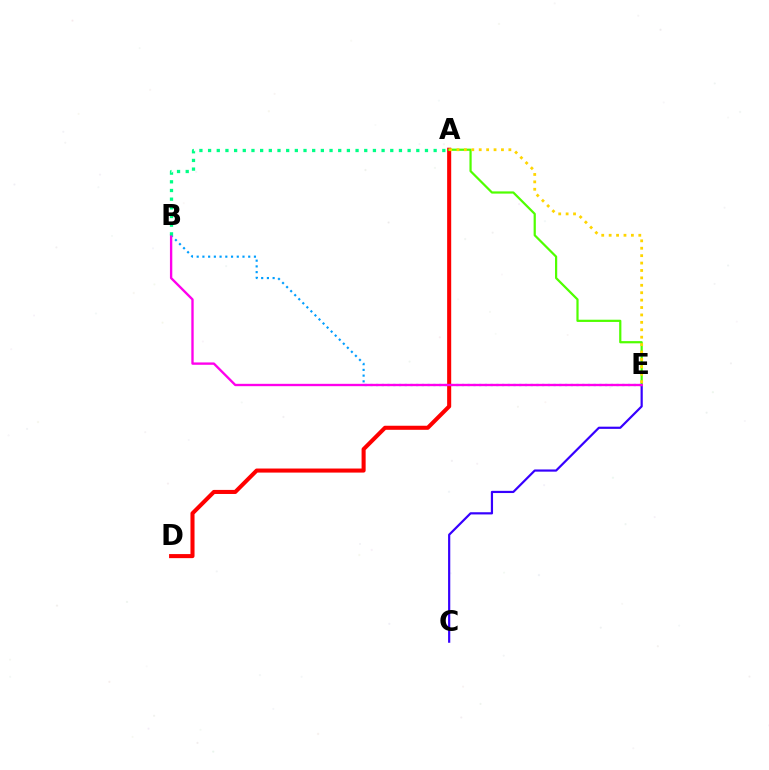{('C', 'E'): [{'color': '#3700ff', 'line_style': 'solid', 'thickness': 1.58}], ('A', 'D'): [{'color': '#ff0000', 'line_style': 'solid', 'thickness': 2.92}], ('A', 'E'): [{'color': '#4fff00', 'line_style': 'solid', 'thickness': 1.6}, {'color': '#ffd500', 'line_style': 'dotted', 'thickness': 2.01}], ('B', 'E'): [{'color': '#009eff', 'line_style': 'dotted', 'thickness': 1.56}, {'color': '#ff00ed', 'line_style': 'solid', 'thickness': 1.69}], ('A', 'B'): [{'color': '#00ff86', 'line_style': 'dotted', 'thickness': 2.36}]}